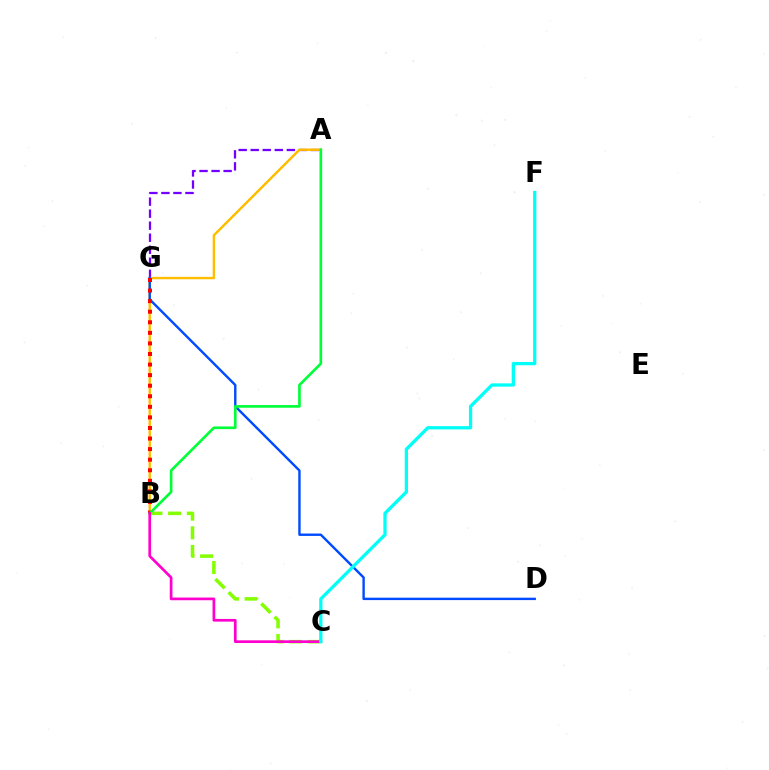{('A', 'G'): [{'color': '#7200ff', 'line_style': 'dashed', 'thickness': 1.63}], ('A', 'B'): [{'color': '#ffbd00', 'line_style': 'solid', 'thickness': 1.75}, {'color': '#00ff39', 'line_style': 'solid', 'thickness': 1.92}], ('D', 'G'): [{'color': '#004bff', 'line_style': 'solid', 'thickness': 1.73}], ('B', 'G'): [{'color': '#ff0000', 'line_style': 'dotted', 'thickness': 2.87}], ('B', 'C'): [{'color': '#84ff00', 'line_style': 'dashed', 'thickness': 2.54}, {'color': '#ff00cf', 'line_style': 'solid', 'thickness': 1.95}], ('C', 'F'): [{'color': '#00fff6', 'line_style': 'solid', 'thickness': 2.36}]}